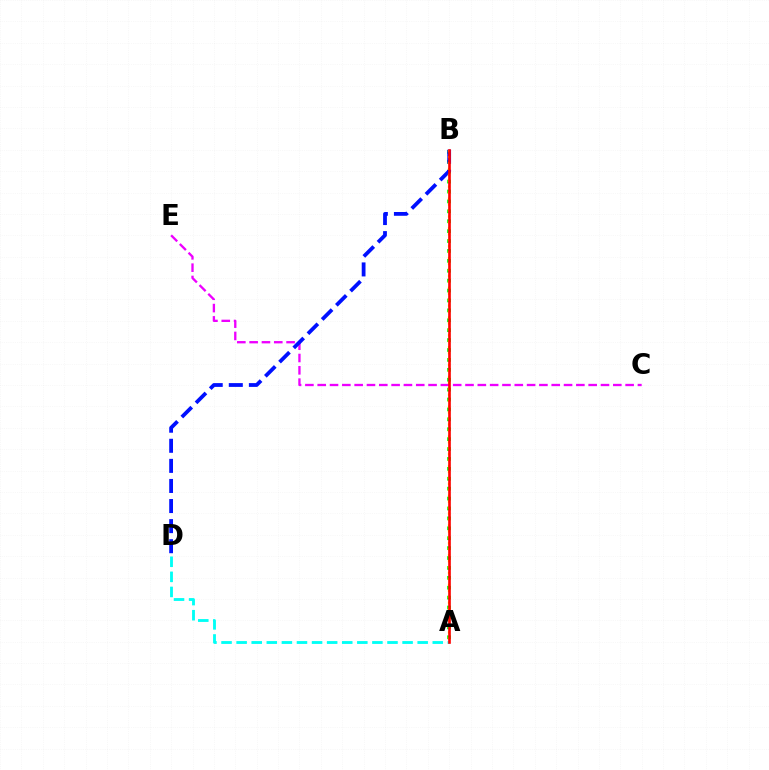{('C', 'E'): [{'color': '#ee00ff', 'line_style': 'dashed', 'thickness': 1.67}], ('A', 'B'): [{'color': '#08ff00', 'line_style': 'dotted', 'thickness': 2.69}, {'color': '#fcf500', 'line_style': 'dotted', 'thickness': 1.61}, {'color': '#ff0000', 'line_style': 'solid', 'thickness': 1.9}], ('A', 'D'): [{'color': '#00fff6', 'line_style': 'dashed', 'thickness': 2.05}], ('B', 'D'): [{'color': '#0010ff', 'line_style': 'dashed', 'thickness': 2.73}]}